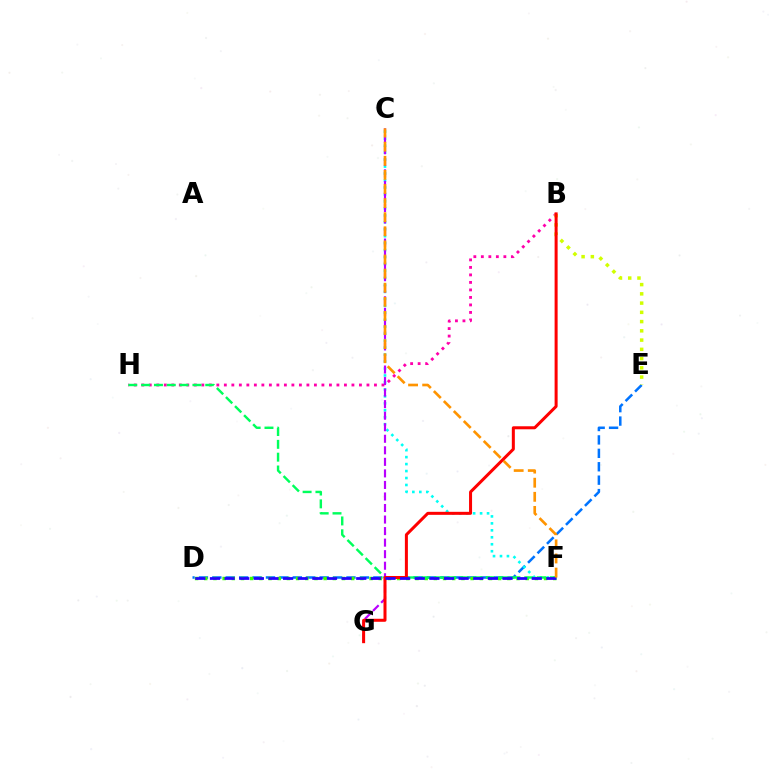{('D', 'E'): [{'color': '#0074ff', 'line_style': 'dashed', 'thickness': 1.82}], ('B', 'H'): [{'color': '#ff00ac', 'line_style': 'dotted', 'thickness': 2.04}], ('B', 'E'): [{'color': '#d1ff00', 'line_style': 'dotted', 'thickness': 2.51}], ('C', 'F'): [{'color': '#00fff6', 'line_style': 'dotted', 'thickness': 1.89}, {'color': '#ff9400', 'line_style': 'dashed', 'thickness': 1.92}], ('D', 'F'): [{'color': '#3dff00', 'line_style': 'dotted', 'thickness': 2.5}, {'color': '#2500ff', 'line_style': 'dashed', 'thickness': 1.99}], ('F', 'H'): [{'color': '#00ff5c', 'line_style': 'dashed', 'thickness': 1.74}], ('C', 'G'): [{'color': '#b900ff', 'line_style': 'dashed', 'thickness': 1.57}], ('B', 'G'): [{'color': '#ff0000', 'line_style': 'solid', 'thickness': 2.17}]}